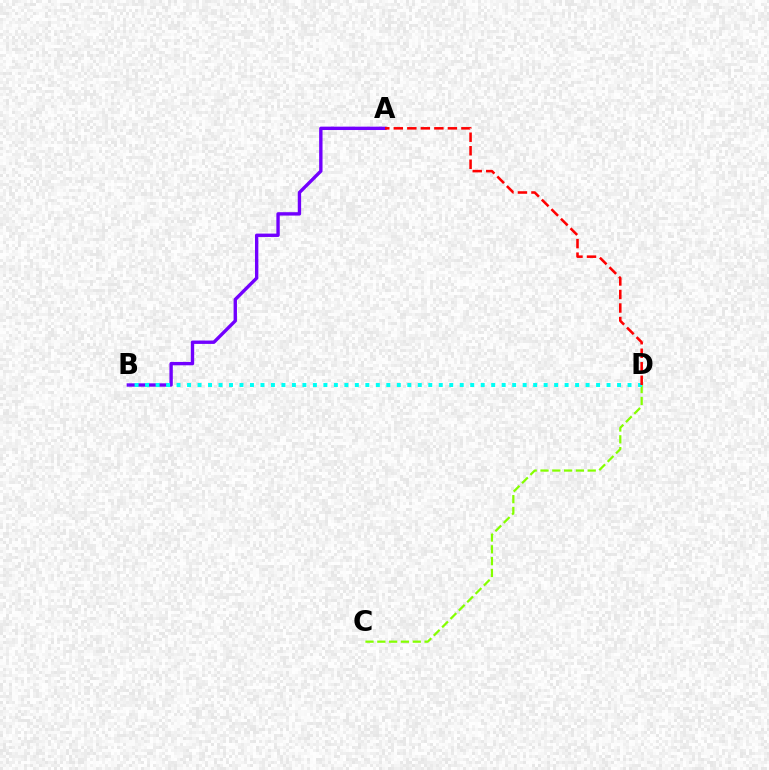{('C', 'D'): [{'color': '#84ff00', 'line_style': 'dashed', 'thickness': 1.6}], ('A', 'B'): [{'color': '#7200ff', 'line_style': 'solid', 'thickness': 2.43}], ('B', 'D'): [{'color': '#00fff6', 'line_style': 'dotted', 'thickness': 2.85}], ('A', 'D'): [{'color': '#ff0000', 'line_style': 'dashed', 'thickness': 1.84}]}